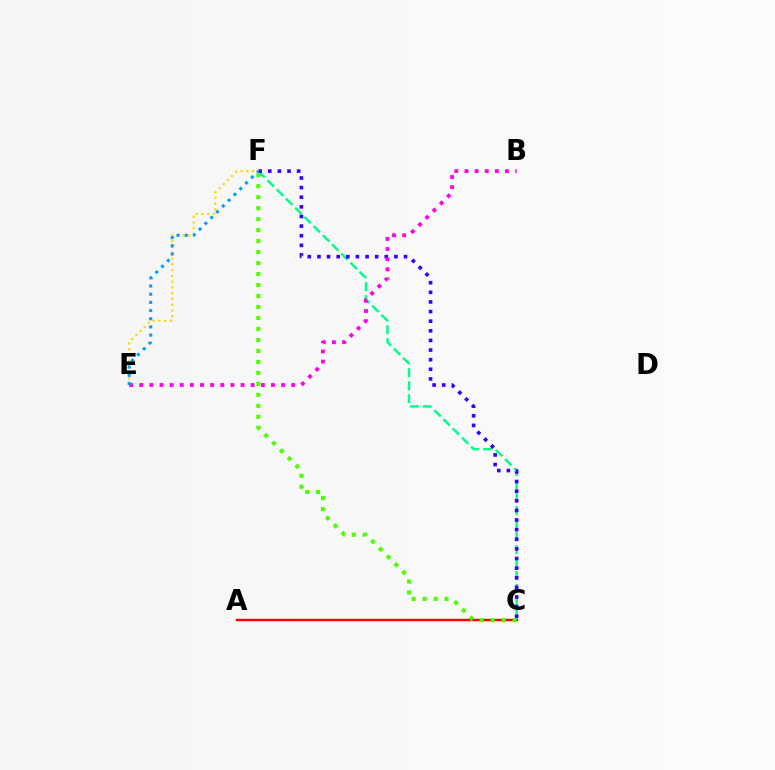{('A', 'C'): [{'color': '#ff0000', 'line_style': 'solid', 'thickness': 1.75}], ('C', 'F'): [{'color': '#00ff86', 'line_style': 'dashed', 'thickness': 1.76}, {'color': '#3700ff', 'line_style': 'dotted', 'thickness': 2.61}, {'color': '#4fff00', 'line_style': 'dotted', 'thickness': 2.98}], ('B', 'E'): [{'color': '#ff00ed', 'line_style': 'dotted', 'thickness': 2.75}], ('E', 'F'): [{'color': '#ffd500', 'line_style': 'dotted', 'thickness': 1.57}, {'color': '#009eff', 'line_style': 'dotted', 'thickness': 2.22}]}